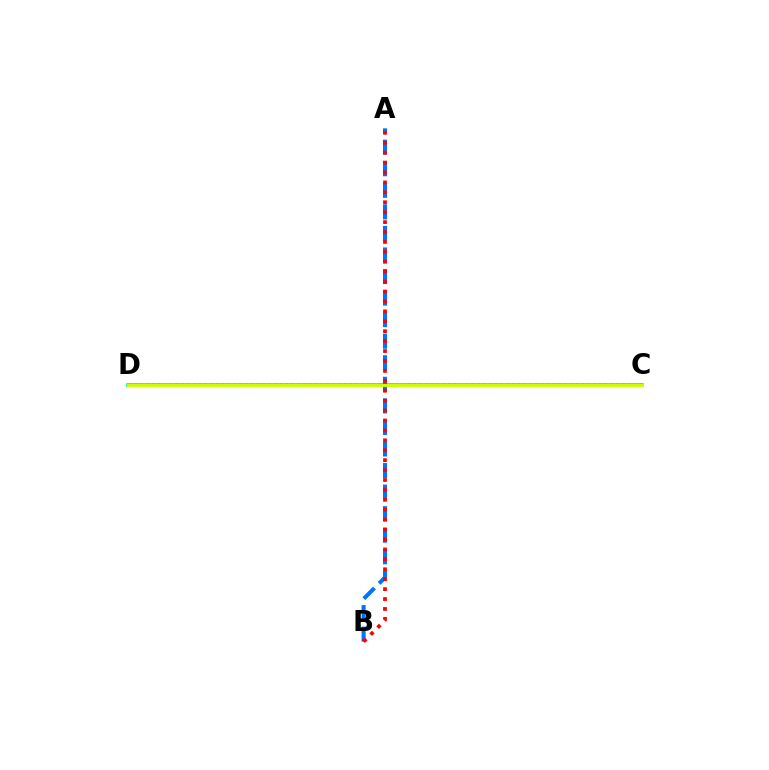{('C', 'D'): [{'color': '#00ff5c', 'line_style': 'solid', 'thickness': 2.6}, {'color': '#b900ff', 'line_style': 'dotted', 'thickness': 1.58}, {'color': '#d1ff00', 'line_style': 'solid', 'thickness': 2.11}], ('A', 'B'): [{'color': '#0074ff', 'line_style': 'dashed', 'thickness': 2.93}, {'color': '#ff0000', 'line_style': 'dotted', 'thickness': 2.7}]}